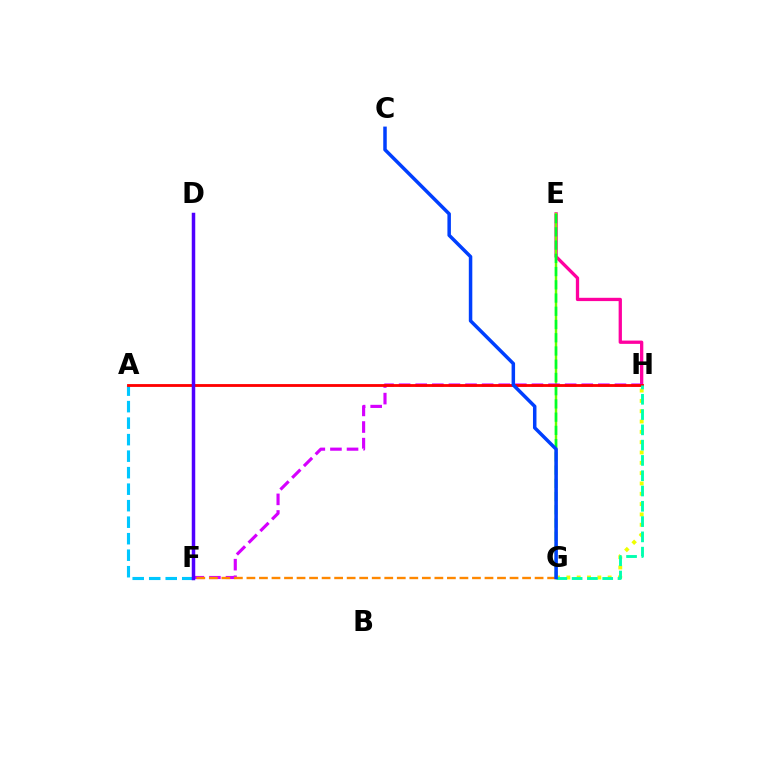{('E', 'H'): [{'color': '#ff00a0', 'line_style': 'solid', 'thickness': 2.37}], ('E', 'G'): [{'color': '#66ff00', 'line_style': 'solid', 'thickness': 1.75}, {'color': '#00ff27', 'line_style': 'dashed', 'thickness': 1.8}], ('F', 'H'): [{'color': '#d600ff', 'line_style': 'dashed', 'thickness': 2.26}], ('F', 'G'): [{'color': '#ff8800', 'line_style': 'dashed', 'thickness': 1.7}], ('A', 'F'): [{'color': '#00c7ff', 'line_style': 'dashed', 'thickness': 2.24}], ('G', 'H'): [{'color': '#eeff00', 'line_style': 'dotted', 'thickness': 2.8}, {'color': '#00ffaf', 'line_style': 'dashed', 'thickness': 2.08}], ('A', 'H'): [{'color': '#ff0000', 'line_style': 'solid', 'thickness': 2.04}], ('D', 'F'): [{'color': '#4f00ff', 'line_style': 'solid', 'thickness': 2.51}], ('C', 'G'): [{'color': '#003fff', 'line_style': 'solid', 'thickness': 2.52}]}